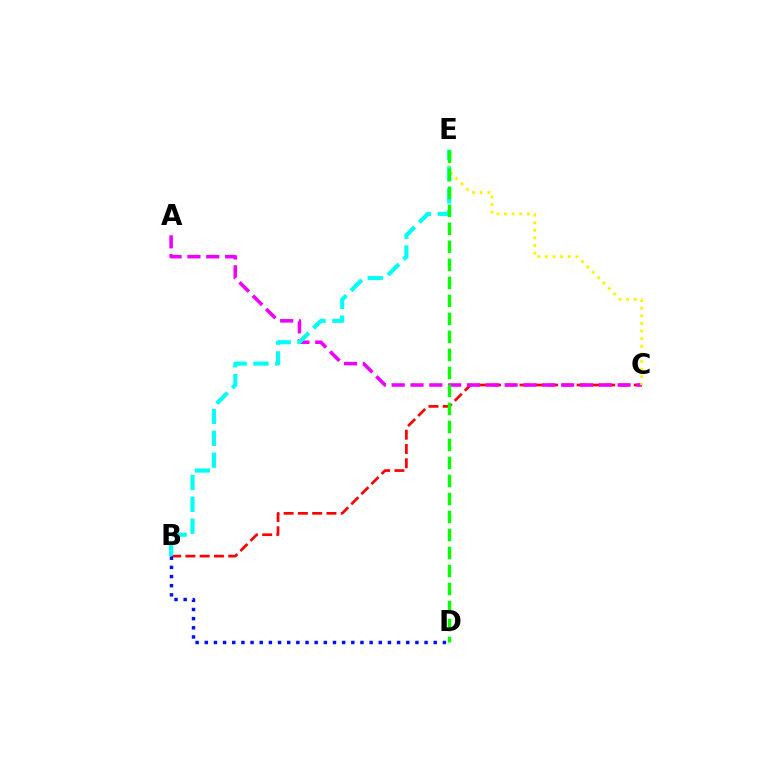{('B', 'C'): [{'color': '#ff0000', 'line_style': 'dashed', 'thickness': 1.94}], ('A', 'C'): [{'color': '#ee00ff', 'line_style': 'dashed', 'thickness': 2.56}], ('C', 'E'): [{'color': '#fcf500', 'line_style': 'dotted', 'thickness': 2.07}], ('B', 'D'): [{'color': '#0010ff', 'line_style': 'dotted', 'thickness': 2.49}], ('B', 'E'): [{'color': '#00fff6', 'line_style': 'dashed', 'thickness': 2.97}], ('D', 'E'): [{'color': '#08ff00', 'line_style': 'dashed', 'thickness': 2.45}]}